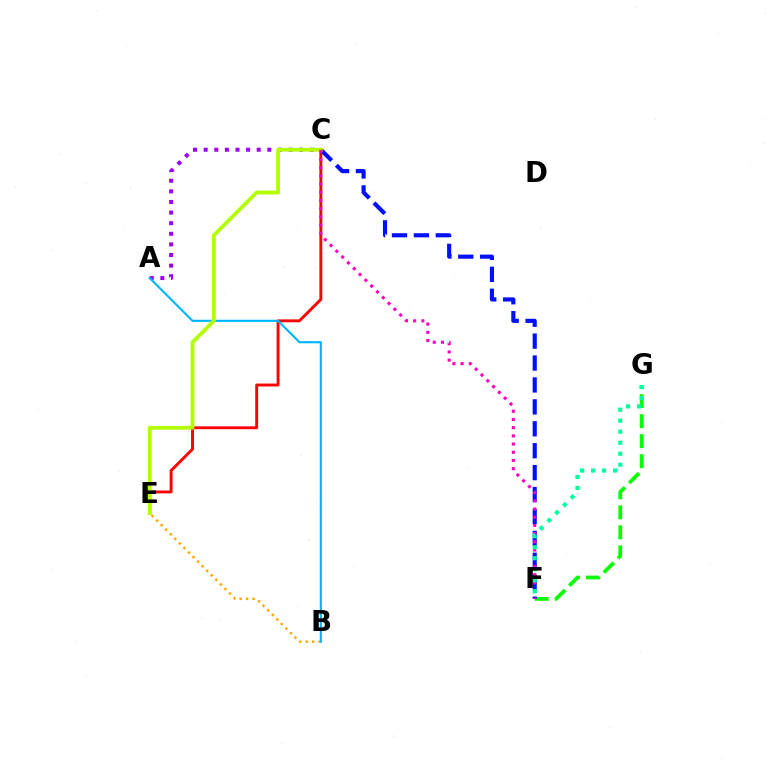{('B', 'E'): [{'color': '#ffa500', 'line_style': 'dotted', 'thickness': 1.75}], ('A', 'C'): [{'color': '#9b00ff', 'line_style': 'dotted', 'thickness': 2.88}], ('F', 'G'): [{'color': '#08ff00', 'line_style': 'dashed', 'thickness': 2.72}, {'color': '#00ff9d', 'line_style': 'dotted', 'thickness': 2.99}], ('C', 'E'): [{'color': '#ff0000', 'line_style': 'solid', 'thickness': 2.08}, {'color': '#b3ff00', 'line_style': 'solid', 'thickness': 2.73}], ('C', 'F'): [{'color': '#0010ff', 'line_style': 'dashed', 'thickness': 2.98}, {'color': '#ff00bd', 'line_style': 'dotted', 'thickness': 2.23}], ('A', 'B'): [{'color': '#00b5ff', 'line_style': 'solid', 'thickness': 1.54}]}